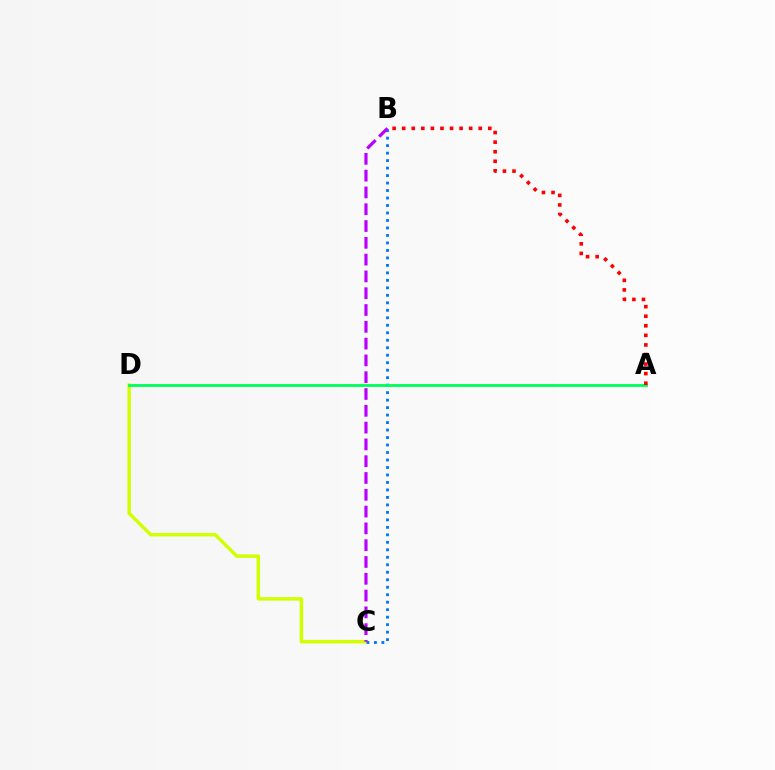{('C', 'D'): [{'color': '#d1ff00', 'line_style': 'solid', 'thickness': 2.48}], ('B', 'C'): [{'color': '#0074ff', 'line_style': 'dotted', 'thickness': 2.03}, {'color': '#b900ff', 'line_style': 'dashed', 'thickness': 2.28}], ('A', 'D'): [{'color': '#00ff5c', 'line_style': 'solid', 'thickness': 2.05}], ('A', 'B'): [{'color': '#ff0000', 'line_style': 'dotted', 'thickness': 2.6}]}